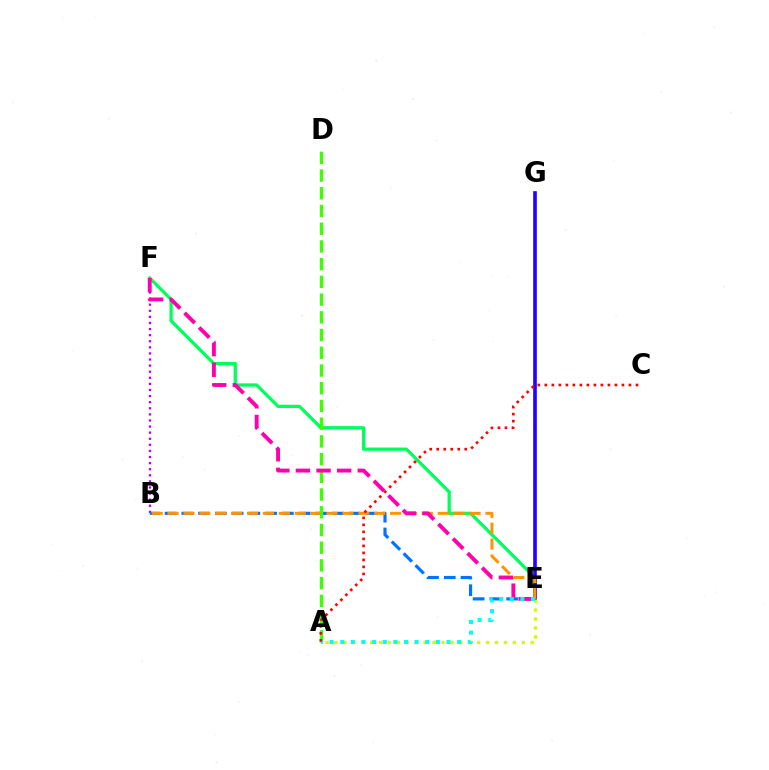{('E', 'F'): [{'color': '#00ff5c', 'line_style': 'solid', 'thickness': 2.35}, {'color': '#ff00ac', 'line_style': 'dashed', 'thickness': 2.8}], ('B', 'F'): [{'color': '#b900ff', 'line_style': 'dotted', 'thickness': 1.66}], ('B', 'E'): [{'color': '#0074ff', 'line_style': 'dashed', 'thickness': 2.28}, {'color': '#ff9400', 'line_style': 'dashed', 'thickness': 2.16}], ('E', 'G'): [{'color': '#2500ff', 'line_style': 'solid', 'thickness': 2.61}], ('A', 'D'): [{'color': '#3dff00', 'line_style': 'dashed', 'thickness': 2.41}], ('A', 'E'): [{'color': '#d1ff00', 'line_style': 'dotted', 'thickness': 2.42}, {'color': '#00fff6', 'line_style': 'dotted', 'thickness': 2.89}], ('A', 'C'): [{'color': '#ff0000', 'line_style': 'dotted', 'thickness': 1.9}]}